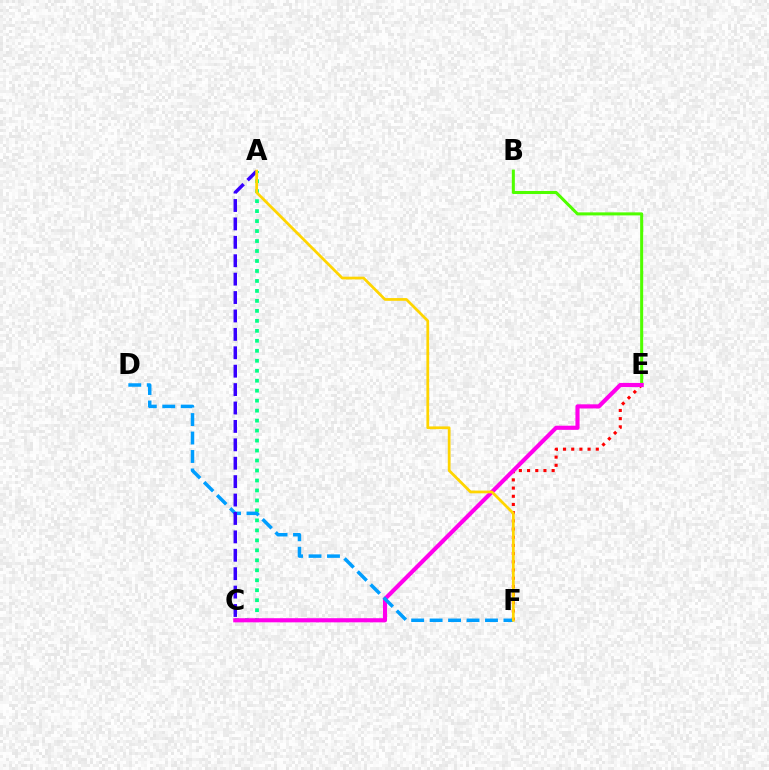{('A', 'C'): [{'color': '#00ff86', 'line_style': 'dotted', 'thickness': 2.71}, {'color': '#3700ff', 'line_style': 'dashed', 'thickness': 2.5}], ('B', 'E'): [{'color': '#4fff00', 'line_style': 'solid', 'thickness': 2.19}], ('E', 'F'): [{'color': '#ff0000', 'line_style': 'dotted', 'thickness': 2.23}], ('C', 'E'): [{'color': '#ff00ed', 'line_style': 'solid', 'thickness': 2.97}], ('D', 'F'): [{'color': '#009eff', 'line_style': 'dashed', 'thickness': 2.51}], ('A', 'F'): [{'color': '#ffd500', 'line_style': 'solid', 'thickness': 1.98}]}